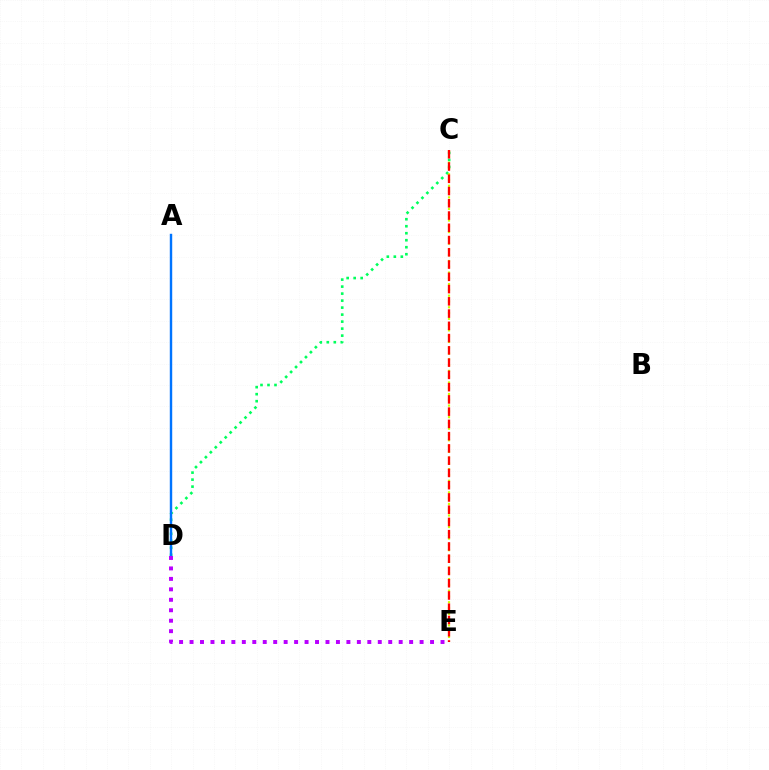{('C', 'D'): [{'color': '#00ff5c', 'line_style': 'dotted', 'thickness': 1.9}], ('C', 'E'): [{'color': '#d1ff00', 'line_style': 'dotted', 'thickness': 1.57}, {'color': '#ff0000', 'line_style': 'dashed', 'thickness': 1.66}], ('A', 'D'): [{'color': '#0074ff', 'line_style': 'solid', 'thickness': 1.74}], ('D', 'E'): [{'color': '#b900ff', 'line_style': 'dotted', 'thickness': 2.84}]}